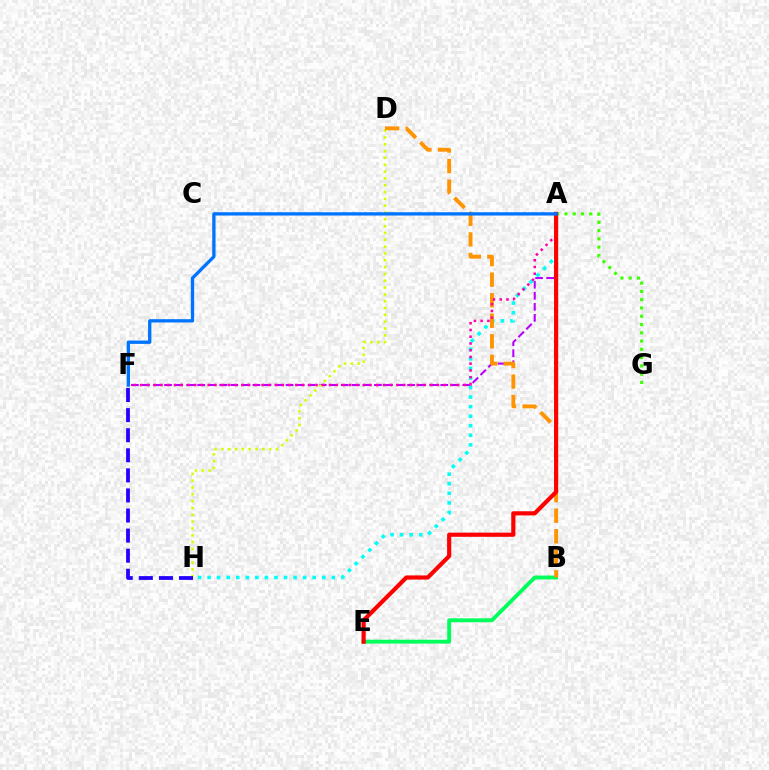{('A', 'F'): [{'color': '#b900ff', 'line_style': 'dashed', 'thickness': 1.5}, {'color': '#ff00ac', 'line_style': 'dotted', 'thickness': 1.83}, {'color': '#0074ff', 'line_style': 'solid', 'thickness': 2.38}], ('D', 'H'): [{'color': '#d1ff00', 'line_style': 'dotted', 'thickness': 1.85}], ('B', 'E'): [{'color': '#00ff5c', 'line_style': 'solid', 'thickness': 2.79}], ('F', 'H'): [{'color': '#2500ff', 'line_style': 'dashed', 'thickness': 2.73}], ('A', 'G'): [{'color': '#3dff00', 'line_style': 'dotted', 'thickness': 2.25}], ('A', 'H'): [{'color': '#00fff6', 'line_style': 'dotted', 'thickness': 2.6}], ('B', 'D'): [{'color': '#ff9400', 'line_style': 'dashed', 'thickness': 2.79}], ('A', 'E'): [{'color': '#ff0000', 'line_style': 'solid', 'thickness': 3.0}]}